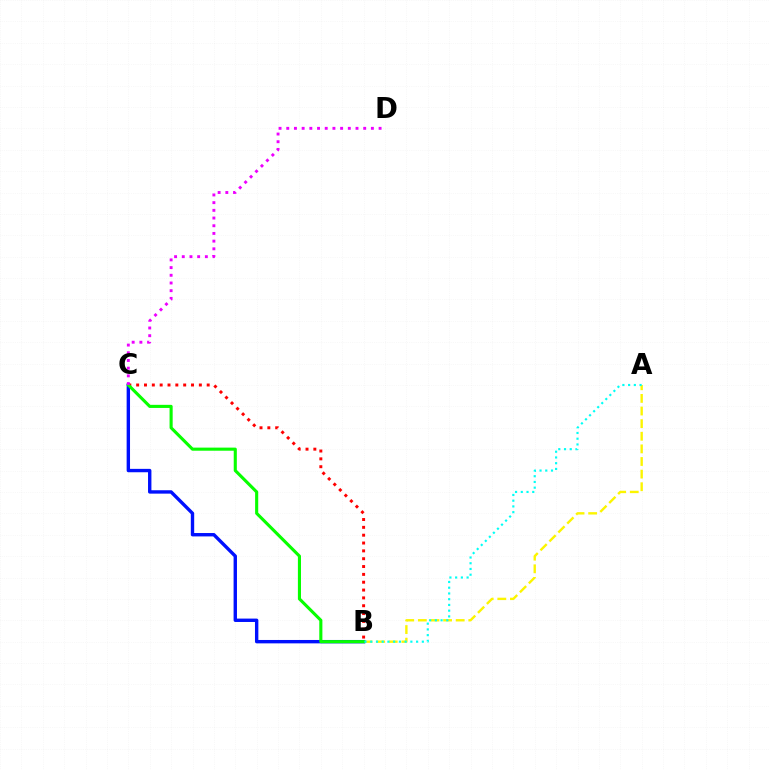{('A', 'B'): [{'color': '#fcf500', 'line_style': 'dashed', 'thickness': 1.71}, {'color': '#00fff6', 'line_style': 'dotted', 'thickness': 1.56}], ('B', 'C'): [{'color': '#ff0000', 'line_style': 'dotted', 'thickness': 2.13}, {'color': '#0010ff', 'line_style': 'solid', 'thickness': 2.44}, {'color': '#08ff00', 'line_style': 'solid', 'thickness': 2.23}], ('C', 'D'): [{'color': '#ee00ff', 'line_style': 'dotted', 'thickness': 2.09}]}